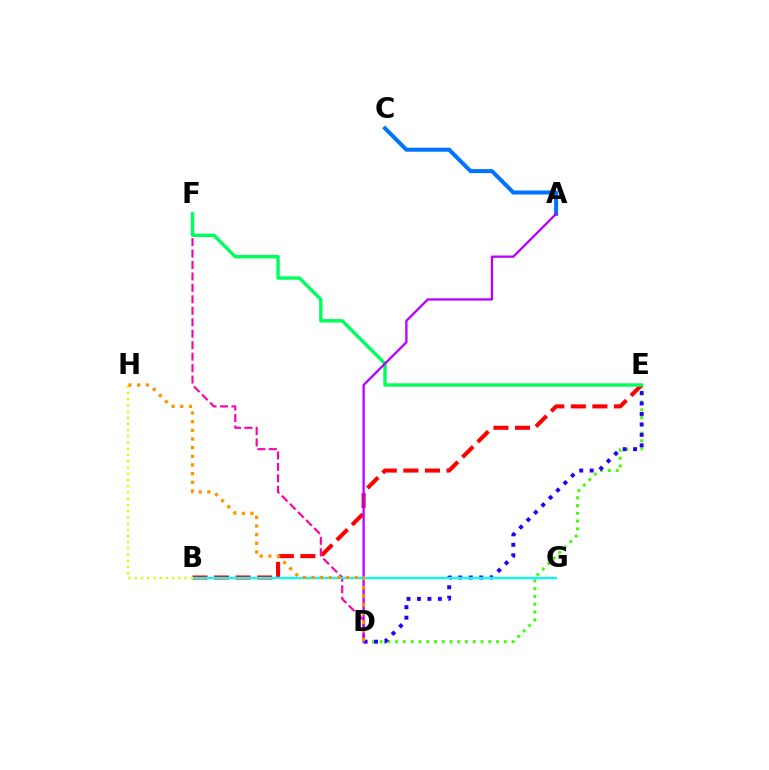{('D', 'E'): [{'color': '#3dff00', 'line_style': 'dotted', 'thickness': 2.11}, {'color': '#2500ff', 'line_style': 'dotted', 'thickness': 2.84}], ('B', 'E'): [{'color': '#ff0000', 'line_style': 'dashed', 'thickness': 2.93}], ('D', 'F'): [{'color': '#ff00ac', 'line_style': 'dashed', 'thickness': 1.56}], ('A', 'C'): [{'color': '#0074ff', 'line_style': 'solid', 'thickness': 2.91}], ('E', 'F'): [{'color': '#00ff5c', 'line_style': 'solid', 'thickness': 2.47}], ('A', 'D'): [{'color': '#b900ff', 'line_style': 'solid', 'thickness': 1.66}], ('B', 'G'): [{'color': '#00fff6', 'line_style': 'solid', 'thickness': 1.63}], ('B', 'H'): [{'color': '#d1ff00', 'line_style': 'dotted', 'thickness': 1.69}], ('D', 'H'): [{'color': '#ff9400', 'line_style': 'dotted', 'thickness': 2.35}]}